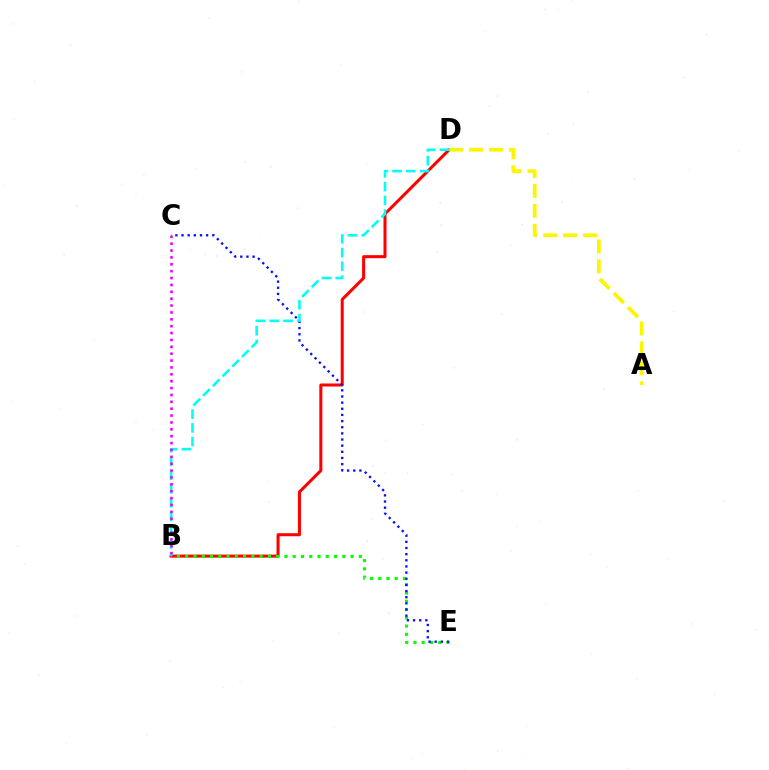{('B', 'D'): [{'color': '#ff0000', 'line_style': 'solid', 'thickness': 2.18}, {'color': '#00fff6', 'line_style': 'dashed', 'thickness': 1.87}], ('B', 'E'): [{'color': '#08ff00', 'line_style': 'dotted', 'thickness': 2.25}], ('C', 'E'): [{'color': '#0010ff', 'line_style': 'dotted', 'thickness': 1.67}], ('A', 'D'): [{'color': '#fcf500', 'line_style': 'dashed', 'thickness': 2.71}], ('B', 'C'): [{'color': '#ee00ff', 'line_style': 'dotted', 'thickness': 1.87}]}